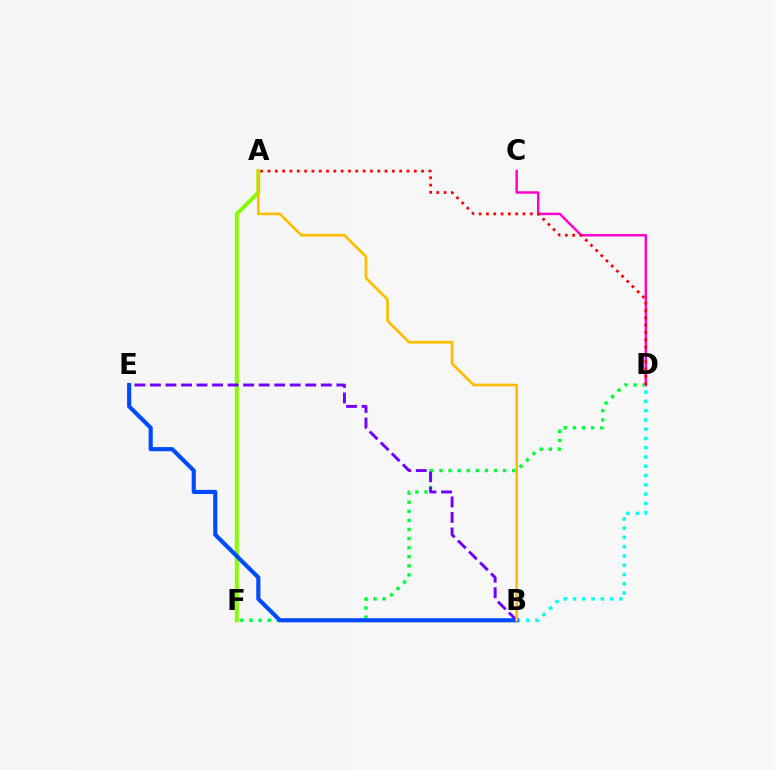{('A', 'F'): [{'color': '#84ff00', 'line_style': 'solid', 'thickness': 2.86}], ('C', 'D'): [{'color': '#ff00cf', 'line_style': 'solid', 'thickness': 1.77}], ('D', 'F'): [{'color': '#00ff39', 'line_style': 'dotted', 'thickness': 2.47}], ('B', 'D'): [{'color': '#00fff6', 'line_style': 'dotted', 'thickness': 2.52}], ('B', 'E'): [{'color': '#7200ff', 'line_style': 'dashed', 'thickness': 2.11}, {'color': '#004bff', 'line_style': 'solid', 'thickness': 2.98}], ('A', 'D'): [{'color': '#ff0000', 'line_style': 'dotted', 'thickness': 1.99}], ('A', 'B'): [{'color': '#ffbd00', 'line_style': 'solid', 'thickness': 1.95}]}